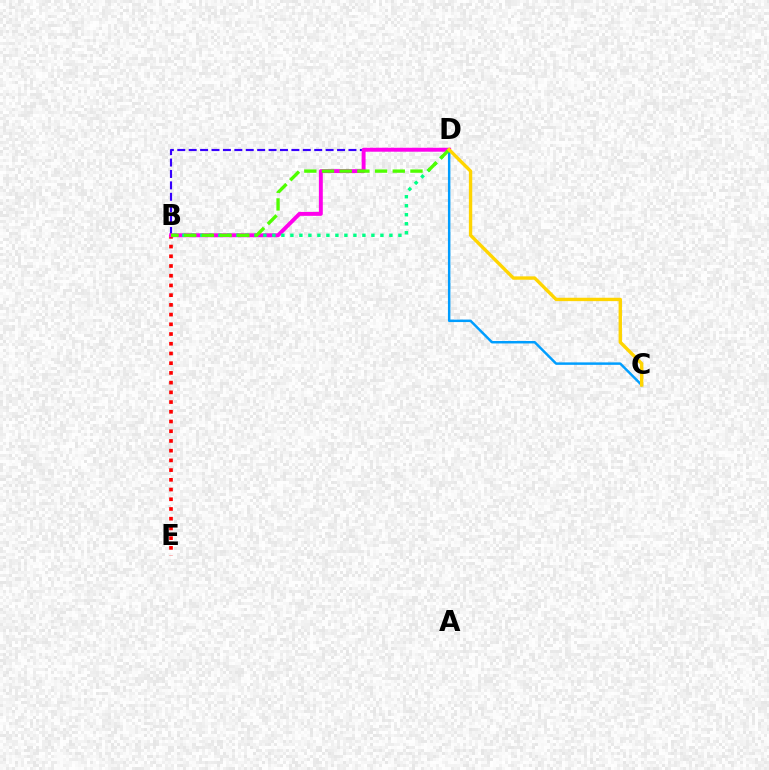{('B', 'E'): [{'color': '#ff0000', 'line_style': 'dotted', 'thickness': 2.64}], ('B', 'D'): [{'color': '#3700ff', 'line_style': 'dashed', 'thickness': 1.55}, {'color': '#ff00ed', 'line_style': 'solid', 'thickness': 2.82}, {'color': '#00ff86', 'line_style': 'dotted', 'thickness': 2.45}, {'color': '#4fff00', 'line_style': 'dashed', 'thickness': 2.4}], ('C', 'D'): [{'color': '#009eff', 'line_style': 'solid', 'thickness': 1.78}, {'color': '#ffd500', 'line_style': 'solid', 'thickness': 2.43}]}